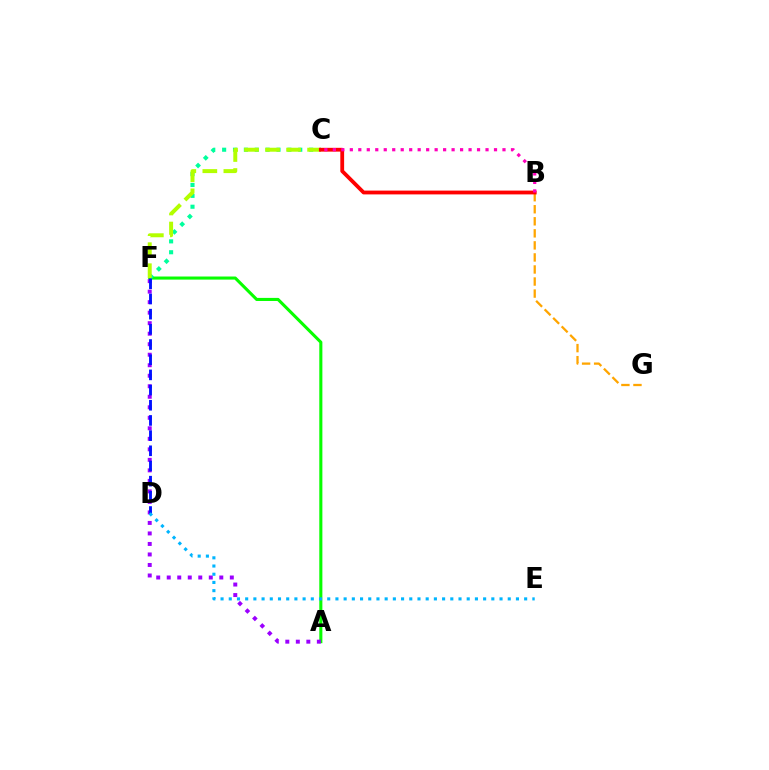{('B', 'G'): [{'color': '#ffa500', 'line_style': 'dashed', 'thickness': 1.64}], ('A', 'F'): [{'color': '#08ff00', 'line_style': 'solid', 'thickness': 2.22}, {'color': '#9b00ff', 'line_style': 'dotted', 'thickness': 2.86}], ('C', 'F'): [{'color': '#00ff9d', 'line_style': 'dotted', 'thickness': 2.95}, {'color': '#b3ff00', 'line_style': 'dashed', 'thickness': 2.86}], ('B', 'C'): [{'color': '#ff0000', 'line_style': 'solid', 'thickness': 2.74}, {'color': '#ff00bd', 'line_style': 'dotted', 'thickness': 2.3}], ('D', 'F'): [{'color': '#0010ff', 'line_style': 'dashed', 'thickness': 2.06}], ('D', 'E'): [{'color': '#00b5ff', 'line_style': 'dotted', 'thickness': 2.23}]}